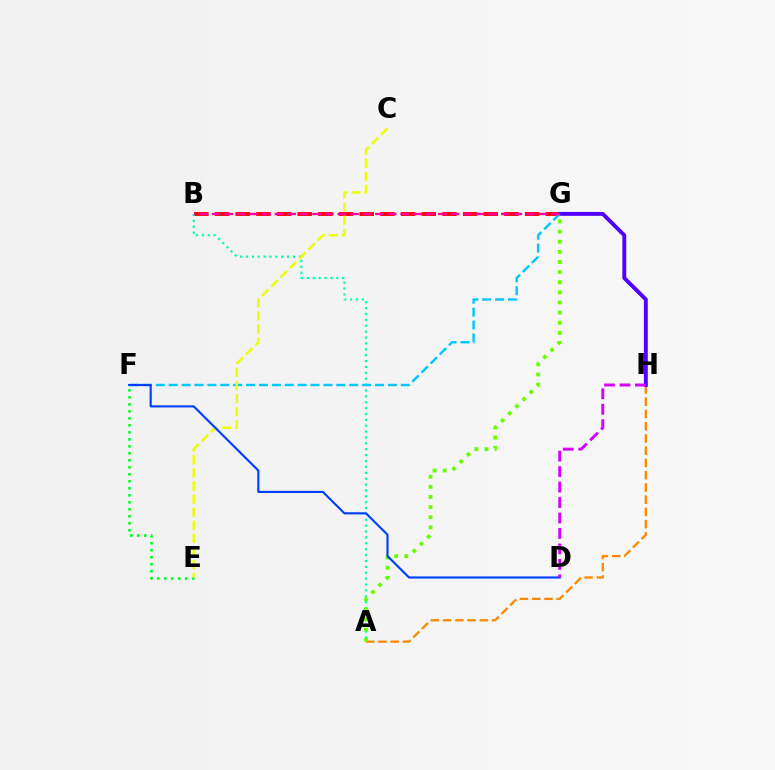{('B', 'G'): [{'color': '#ff0000', 'line_style': 'dashed', 'thickness': 2.81}, {'color': '#ff00a0', 'line_style': 'dashed', 'thickness': 1.71}], ('A', 'B'): [{'color': '#00ffaf', 'line_style': 'dotted', 'thickness': 1.6}], ('A', 'H'): [{'color': '#ff8800', 'line_style': 'dashed', 'thickness': 1.66}], ('G', 'H'): [{'color': '#4f00ff', 'line_style': 'solid', 'thickness': 2.8}], ('E', 'F'): [{'color': '#00ff27', 'line_style': 'dotted', 'thickness': 1.9}], ('F', 'G'): [{'color': '#00c7ff', 'line_style': 'dashed', 'thickness': 1.75}], ('A', 'G'): [{'color': '#66ff00', 'line_style': 'dotted', 'thickness': 2.75}], ('C', 'E'): [{'color': '#eeff00', 'line_style': 'dashed', 'thickness': 1.78}], ('D', 'F'): [{'color': '#003fff', 'line_style': 'solid', 'thickness': 1.54}], ('D', 'H'): [{'color': '#d600ff', 'line_style': 'dashed', 'thickness': 2.1}]}